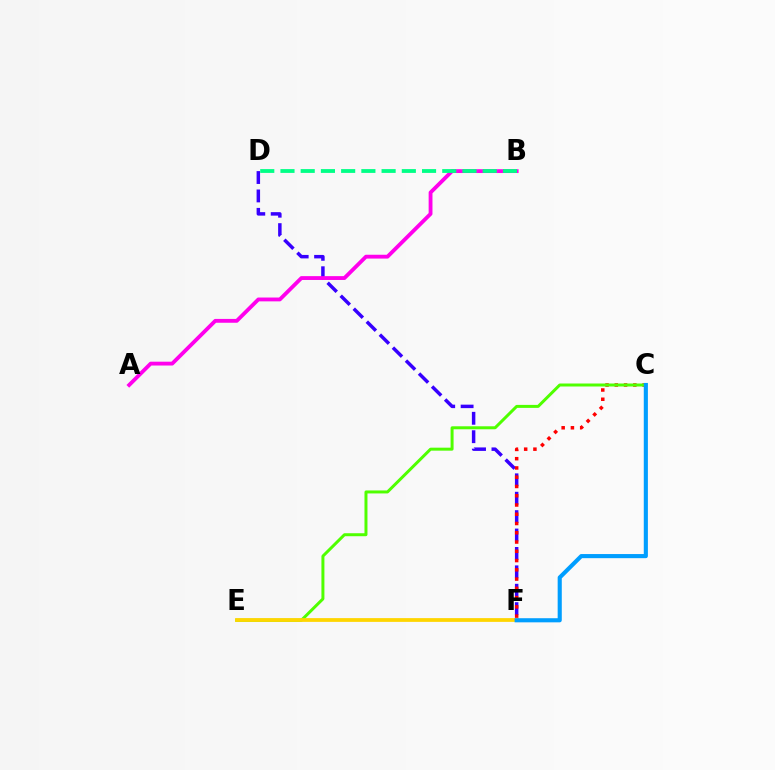{('D', 'F'): [{'color': '#3700ff', 'line_style': 'dashed', 'thickness': 2.5}], ('C', 'F'): [{'color': '#ff0000', 'line_style': 'dotted', 'thickness': 2.52}, {'color': '#009eff', 'line_style': 'solid', 'thickness': 2.96}], ('C', 'E'): [{'color': '#4fff00', 'line_style': 'solid', 'thickness': 2.15}], ('A', 'B'): [{'color': '#ff00ed', 'line_style': 'solid', 'thickness': 2.76}], ('E', 'F'): [{'color': '#ffd500', 'line_style': 'solid', 'thickness': 2.71}], ('B', 'D'): [{'color': '#00ff86', 'line_style': 'dashed', 'thickness': 2.75}]}